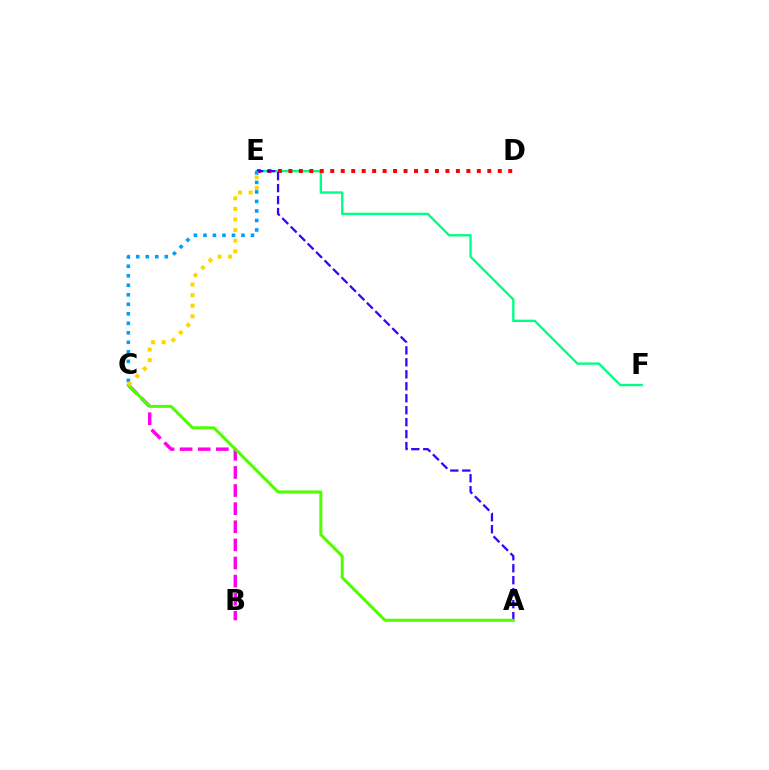{('E', 'F'): [{'color': '#00ff86', 'line_style': 'solid', 'thickness': 1.7}], ('D', 'E'): [{'color': '#ff0000', 'line_style': 'dotted', 'thickness': 2.84}], ('B', 'C'): [{'color': '#ff00ed', 'line_style': 'dashed', 'thickness': 2.46}], ('A', 'E'): [{'color': '#3700ff', 'line_style': 'dashed', 'thickness': 1.63}], ('C', 'E'): [{'color': '#009eff', 'line_style': 'dotted', 'thickness': 2.58}, {'color': '#ffd500', 'line_style': 'dotted', 'thickness': 2.88}], ('A', 'C'): [{'color': '#4fff00', 'line_style': 'solid', 'thickness': 2.17}]}